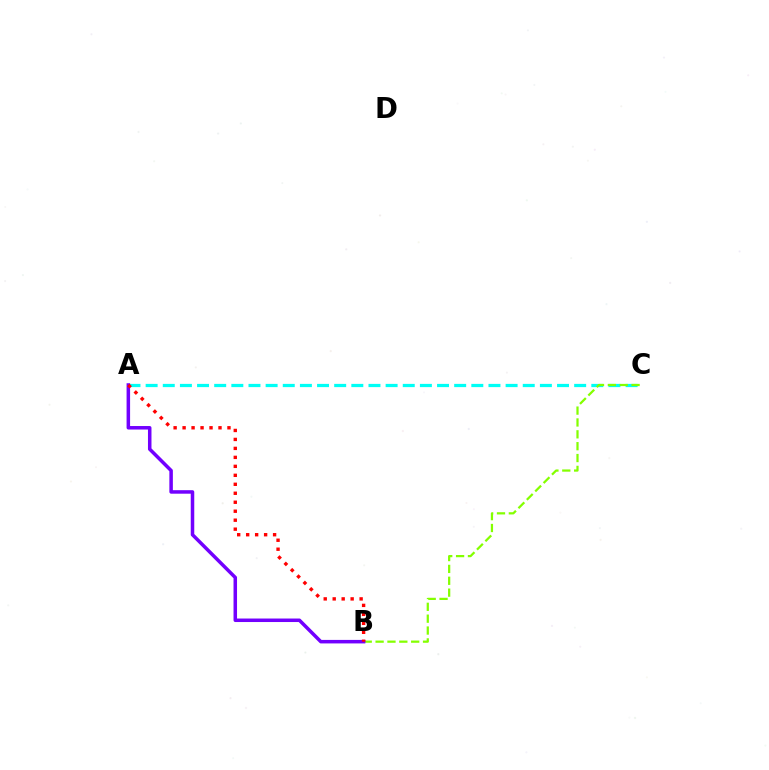{('A', 'C'): [{'color': '#00fff6', 'line_style': 'dashed', 'thickness': 2.33}], ('B', 'C'): [{'color': '#84ff00', 'line_style': 'dashed', 'thickness': 1.61}], ('A', 'B'): [{'color': '#7200ff', 'line_style': 'solid', 'thickness': 2.53}, {'color': '#ff0000', 'line_style': 'dotted', 'thickness': 2.44}]}